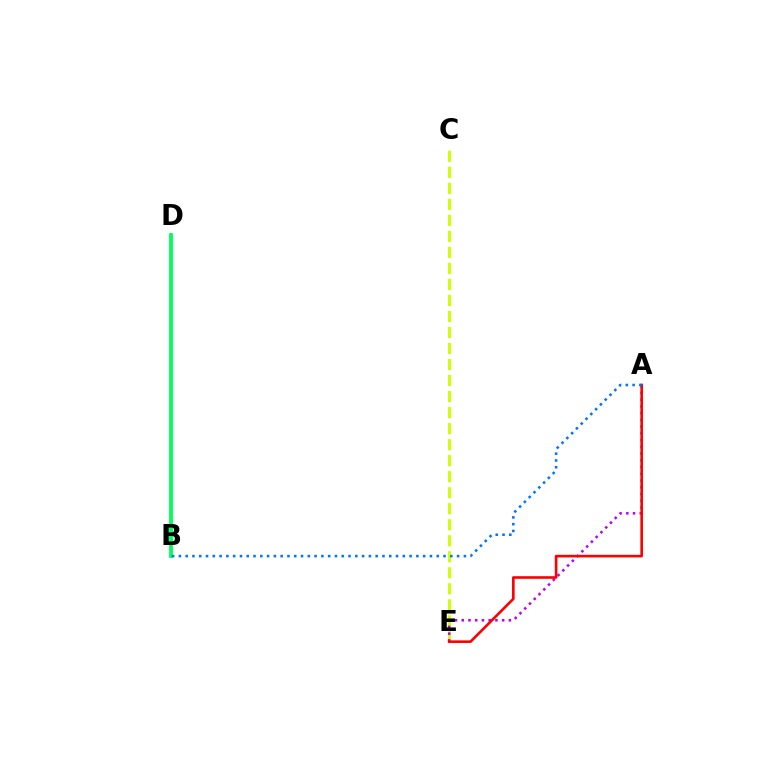{('C', 'E'): [{'color': '#d1ff00', 'line_style': 'dashed', 'thickness': 2.18}], ('A', 'E'): [{'color': '#b900ff', 'line_style': 'dotted', 'thickness': 1.83}, {'color': '#ff0000', 'line_style': 'solid', 'thickness': 1.89}], ('B', 'D'): [{'color': '#00ff5c', 'line_style': 'solid', 'thickness': 2.77}], ('A', 'B'): [{'color': '#0074ff', 'line_style': 'dotted', 'thickness': 1.84}]}